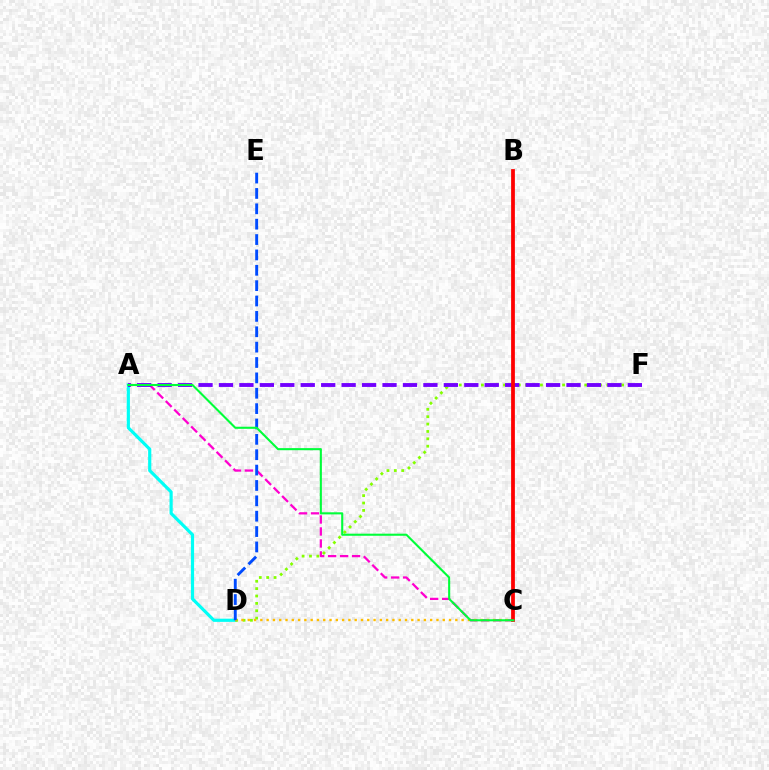{('A', 'D'): [{'color': '#00fff6', 'line_style': 'solid', 'thickness': 2.29}], ('D', 'F'): [{'color': '#84ff00', 'line_style': 'dotted', 'thickness': 2.0}], ('A', 'C'): [{'color': '#ff00cf', 'line_style': 'dashed', 'thickness': 1.63}, {'color': '#00ff39', 'line_style': 'solid', 'thickness': 1.51}], ('C', 'D'): [{'color': '#ffbd00', 'line_style': 'dotted', 'thickness': 1.71}], ('A', 'F'): [{'color': '#7200ff', 'line_style': 'dashed', 'thickness': 2.78}], ('D', 'E'): [{'color': '#004bff', 'line_style': 'dashed', 'thickness': 2.09}], ('B', 'C'): [{'color': '#ff0000', 'line_style': 'solid', 'thickness': 2.71}]}